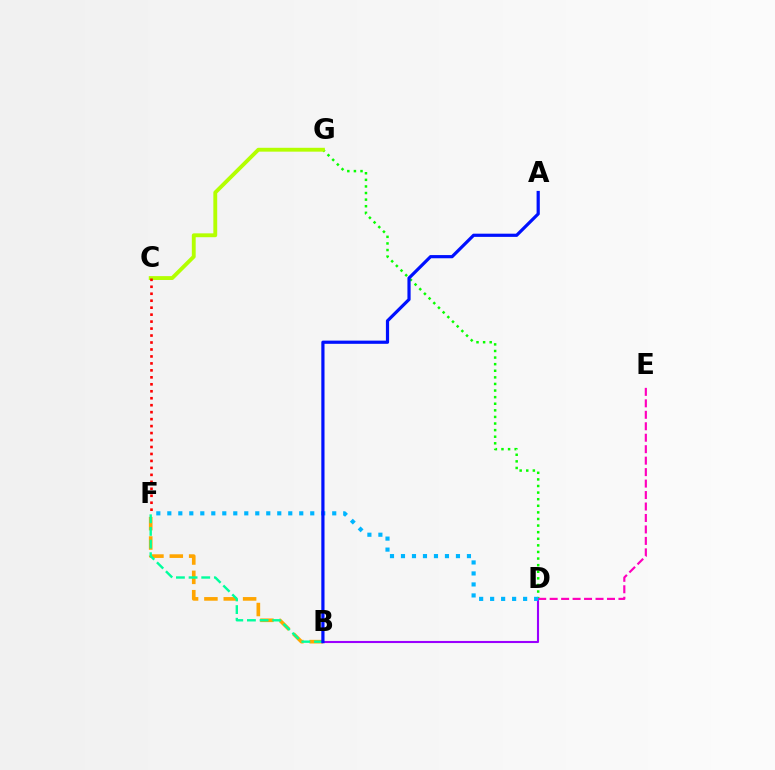{('B', 'D'): [{'color': '#9b00ff', 'line_style': 'solid', 'thickness': 1.51}], ('B', 'F'): [{'color': '#ffa500', 'line_style': 'dashed', 'thickness': 2.63}, {'color': '#00ff9d', 'line_style': 'dashed', 'thickness': 1.72}], ('D', 'G'): [{'color': '#08ff00', 'line_style': 'dotted', 'thickness': 1.79}], ('C', 'G'): [{'color': '#b3ff00', 'line_style': 'solid', 'thickness': 2.78}], ('D', 'E'): [{'color': '#ff00bd', 'line_style': 'dashed', 'thickness': 1.56}], ('D', 'F'): [{'color': '#00b5ff', 'line_style': 'dotted', 'thickness': 2.99}], ('A', 'B'): [{'color': '#0010ff', 'line_style': 'solid', 'thickness': 2.3}], ('C', 'F'): [{'color': '#ff0000', 'line_style': 'dotted', 'thickness': 1.89}]}